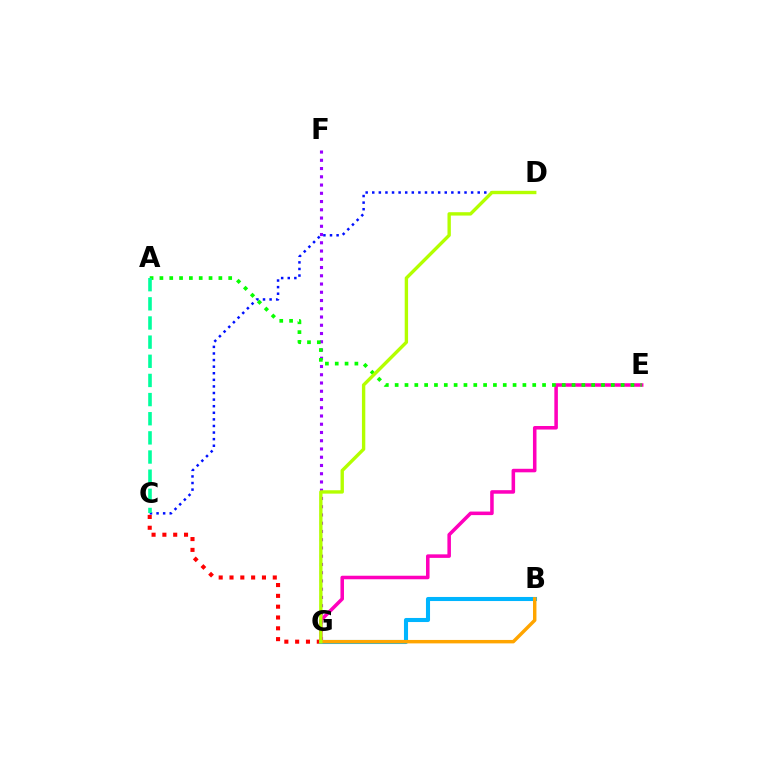{('F', 'G'): [{'color': '#9b00ff', 'line_style': 'dotted', 'thickness': 2.24}], ('C', 'D'): [{'color': '#0010ff', 'line_style': 'dotted', 'thickness': 1.79}], ('E', 'G'): [{'color': '#ff00bd', 'line_style': 'solid', 'thickness': 2.55}], ('C', 'G'): [{'color': '#ff0000', 'line_style': 'dotted', 'thickness': 2.94}], ('B', 'G'): [{'color': '#00b5ff', 'line_style': 'solid', 'thickness': 2.94}, {'color': '#ffa500', 'line_style': 'solid', 'thickness': 2.48}], ('A', 'E'): [{'color': '#08ff00', 'line_style': 'dotted', 'thickness': 2.67}], ('D', 'G'): [{'color': '#b3ff00', 'line_style': 'solid', 'thickness': 2.43}], ('A', 'C'): [{'color': '#00ff9d', 'line_style': 'dashed', 'thickness': 2.6}]}